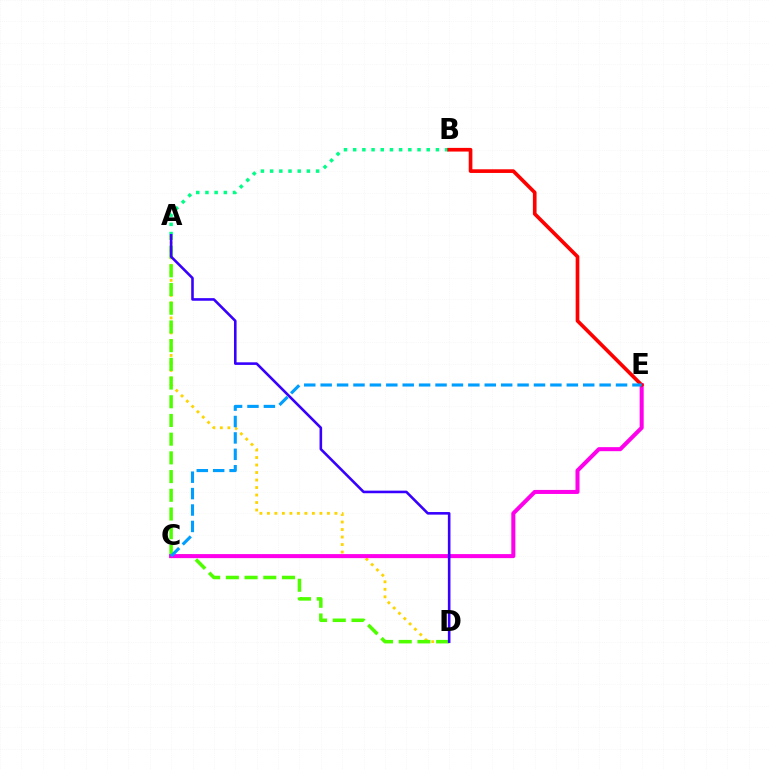{('A', 'B'): [{'color': '#00ff86', 'line_style': 'dotted', 'thickness': 2.5}], ('A', 'D'): [{'color': '#ffd500', 'line_style': 'dotted', 'thickness': 2.04}, {'color': '#4fff00', 'line_style': 'dashed', 'thickness': 2.54}, {'color': '#3700ff', 'line_style': 'solid', 'thickness': 1.86}], ('C', 'E'): [{'color': '#ff00ed', 'line_style': 'solid', 'thickness': 2.91}, {'color': '#009eff', 'line_style': 'dashed', 'thickness': 2.23}], ('B', 'E'): [{'color': '#ff0000', 'line_style': 'solid', 'thickness': 2.64}]}